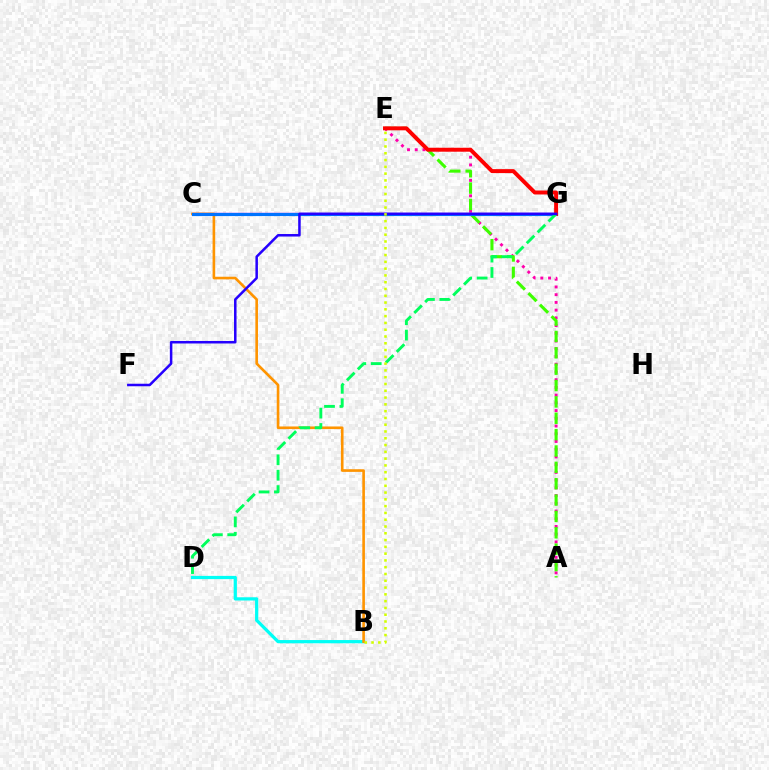{('A', 'E'): [{'color': '#ff00ac', 'line_style': 'dotted', 'thickness': 2.1}, {'color': '#3dff00', 'line_style': 'dashed', 'thickness': 2.22}], ('B', 'D'): [{'color': '#00fff6', 'line_style': 'solid', 'thickness': 2.33}], ('C', 'G'): [{'color': '#b900ff', 'line_style': 'solid', 'thickness': 1.66}, {'color': '#0074ff', 'line_style': 'solid', 'thickness': 2.27}], ('B', 'C'): [{'color': '#ff9400', 'line_style': 'solid', 'thickness': 1.89}], ('E', 'G'): [{'color': '#ff0000', 'line_style': 'solid', 'thickness': 2.85}], ('D', 'G'): [{'color': '#00ff5c', 'line_style': 'dashed', 'thickness': 2.09}], ('F', 'G'): [{'color': '#2500ff', 'line_style': 'solid', 'thickness': 1.81}], ('B', 'E'): [{'color': '#d1ff00', 'line_style': 'dotted', 'thickness': 1.84}]}